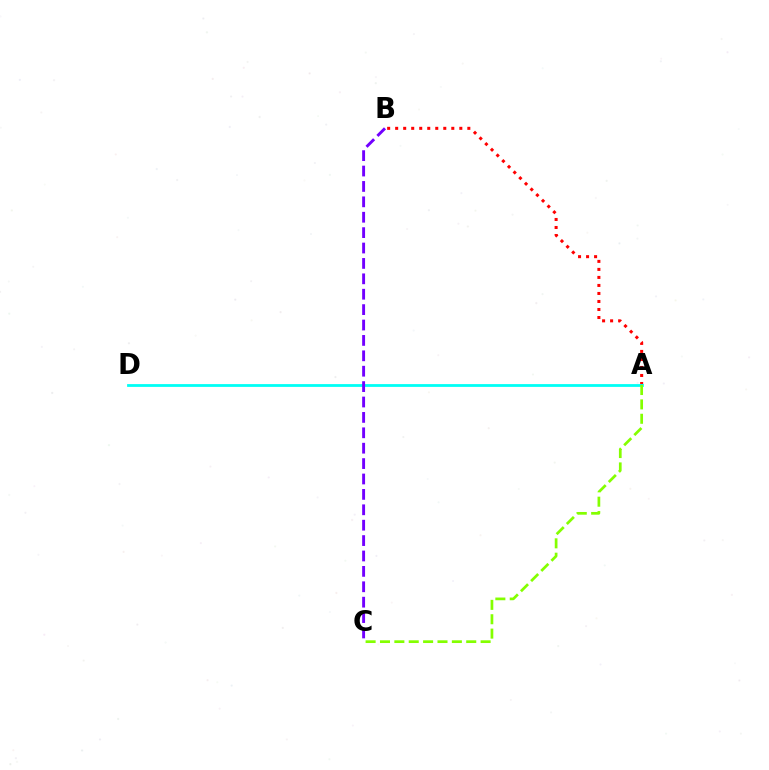{('A', 'B'): [{'color': '#ff0000', 'line_style': 'dotted', 'thickness': 2.18}], ('A', 'D'): [{'color': '#00fff6', 'line_style': 'solid', 'thickness': 2.01}], ('A', 'C'): [{'color': '#84ff00', 'line_style': 'dashed', 'thickness': 1.95}], ('B', 'C'): [{'color': '#7200ff', 'line_style': 'dashed', 'thickness': 2.09}]}